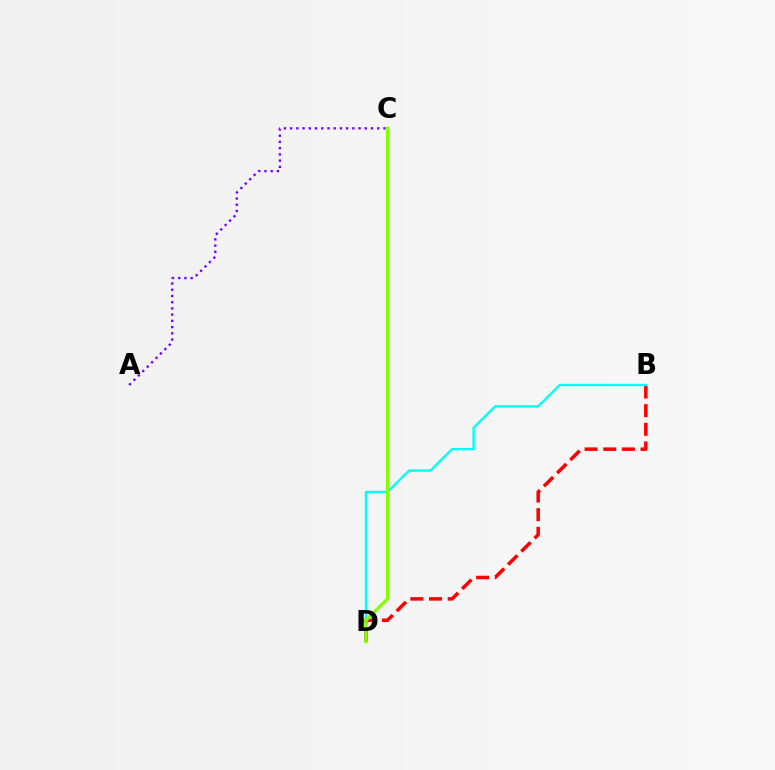{('B', 'D'): [{'color': '#ff0000', 'line_style': 'dashed', 'thickness': 2.53}, {'color': '#00fff6', 'line_style': 'solid', 'thickness': 1.71}], ('A', 'C'): [{'color': '#7200ff', 'line_style': 'dotted', 'thickness': 1.69}], ('C', 'D'): [{'color': '#84ff00', 'line_style': 'solid', 'thickness': 2.33}]}